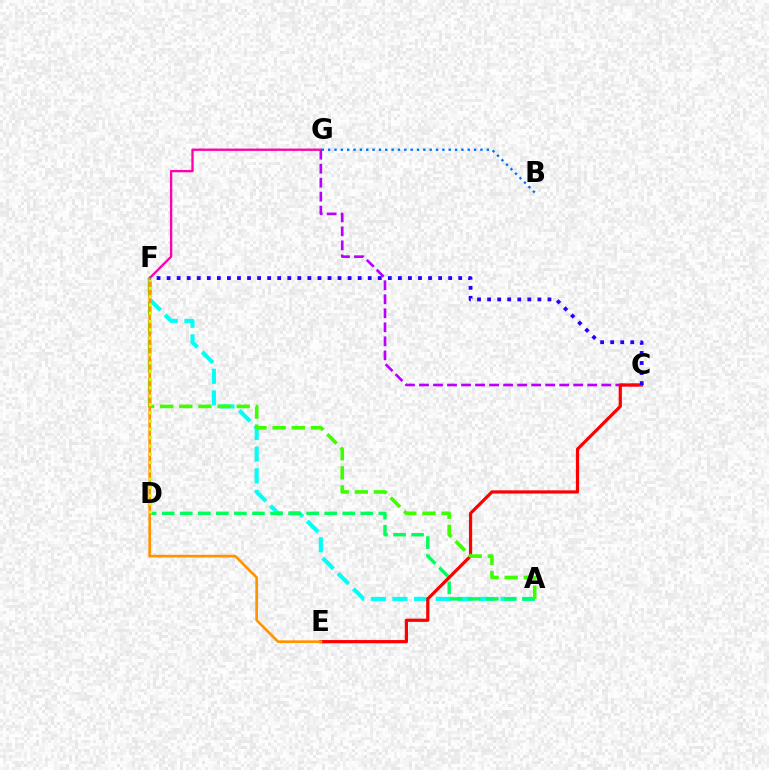{('C', 'G'): [{'color': '#b900ff', 'line_style': 'dashed', 'thickness': 1.9}], ('A', 'F'): [{'color': '#00fff6', 'line_style': 'dashed', 'thickness': 2.94}, {'color': '#3dff00', 'line_style': 'dashed', 'thickness': 2.6}], ('A', 'D'): [{'color': '#00ff5c', 'line_style': 'dashed', 'thickness': 2.45}], ('B', 'G'): [{'color': '#0074ff', 'line_style': 'dotted', 'thickness': 1.72}], ('C', 'E'): [{'color': '#ff0000', 'line_style': 'solid', 'thickness': 2.31}], ('F', 'G'): [{'color': '#ff00ac', 'line_style': 'solid', 'thickness': 1.67}], ('E', 'F'): [{'color': '#ff9400', 'line_style': 'solid', 'thickness': 1.94}], ('D', 'F'): [{'color': '#d1ff00', 'line_style': 'dotted', 'thickness': 2.25}], ('C', 'F'): [{'color': '#2500ff', 'line_style': 'dotted', 'thickness': 2.73}]}